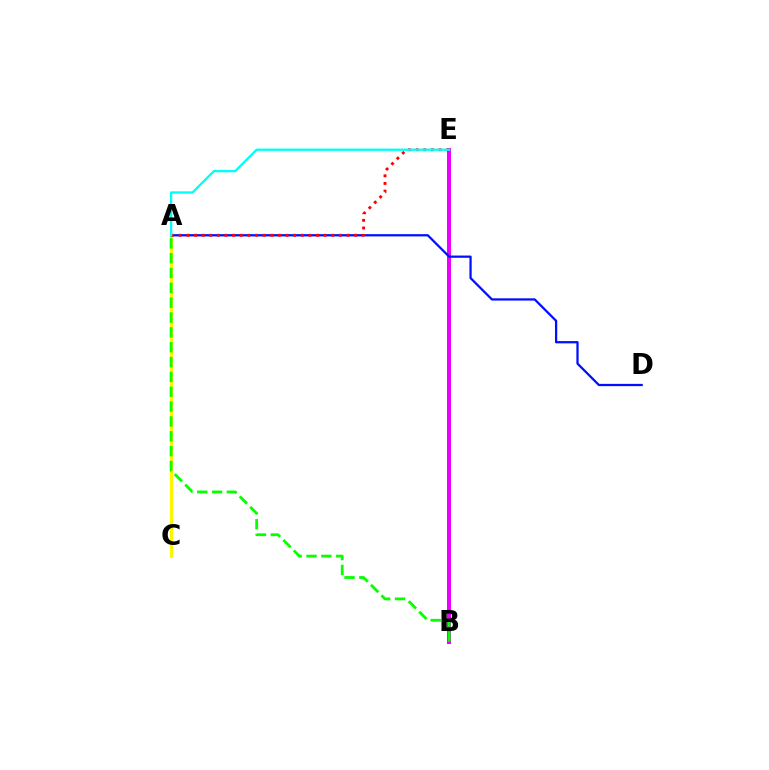{('B', 'E'): [{'color': '#ee00ff', 'line_style': 'solid', 'thickness': 2.9}], ('A', 'C'): [{'color': '#fcf500', 'line_style': 'solid', 'thickness': 2.21}], ('A', 'B'): [{'color': '#08ff00', 'line_style': 'dashed', 'thickness': 2.02}], ('A', 'D'): [{'color': '#0010ff', 'line_style': 'solid', 'thickness': 1.62}], ('A', 'E'): [{'color': '#ff0000', 'line_style': 'dotted', 'thickness': 2.07}, {'color': '#00fff6', 'line_style': 'solid', 'thickness': 1.67}]}